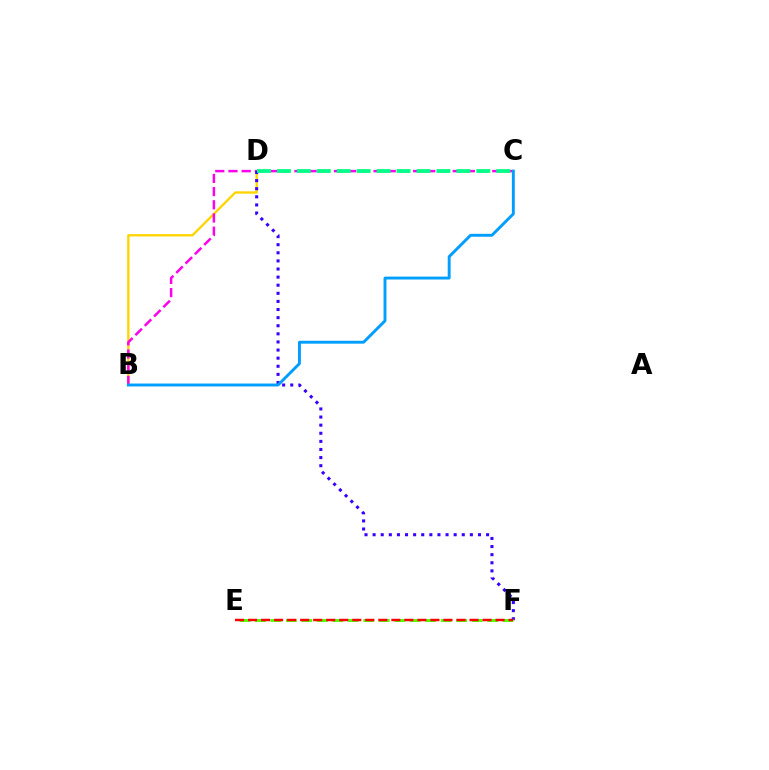{('B', 'D'): [{'color': '#ffd500', 'line_style': 'solid', 'thickness': 1.68}], ('B', 'C'): [{'color': '#ff00ed', 'line_style': 'dashed', 'thickness': 1.79}, {'color': '#009eff', 'line_style': 'solid', 'thickness': 2.09}], ('D', 'F'): [{'color': '#3700ff', 'line_style': 'dotted', 'thickness': 2.2}], ('C', 'D'): [{'color': '#00ff86', 'line_style': 'dashed', 'thickness': 2.71}], ('E', 'F'): [{'color': '#4fff00', 'line_style': 'dashed', 'thickness': 2.1}, {'color': '#ff0000', 'line_style': 'dashed', 'thickness': 1.77}]}